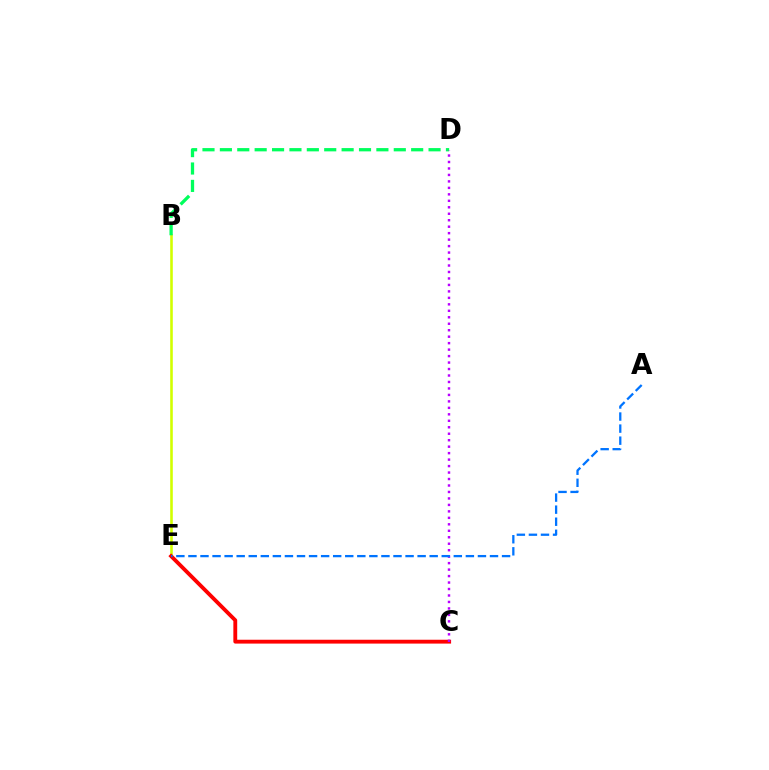{('B', 'E'): [{'color': '#d1ff00', 'line_style': 'solid', 'thickness': 1.87}], ('C', 'E'): [{'color': '#ff0000', 'line_style': 'solid', 'thickness': 2.77}], ('B', 'D'): [{'color': '#00ff5c', 'line_style': 'dashed', 'thickness': 2.36}], ('C', 'D'): [{'color': '#b900ff', 'line_style': 'dotted', 'thickness': 1.76}], ('A', 'E'): [{'color': '#0074ff', 'line_style': 'dashed', 'thickness': 1.64}]}